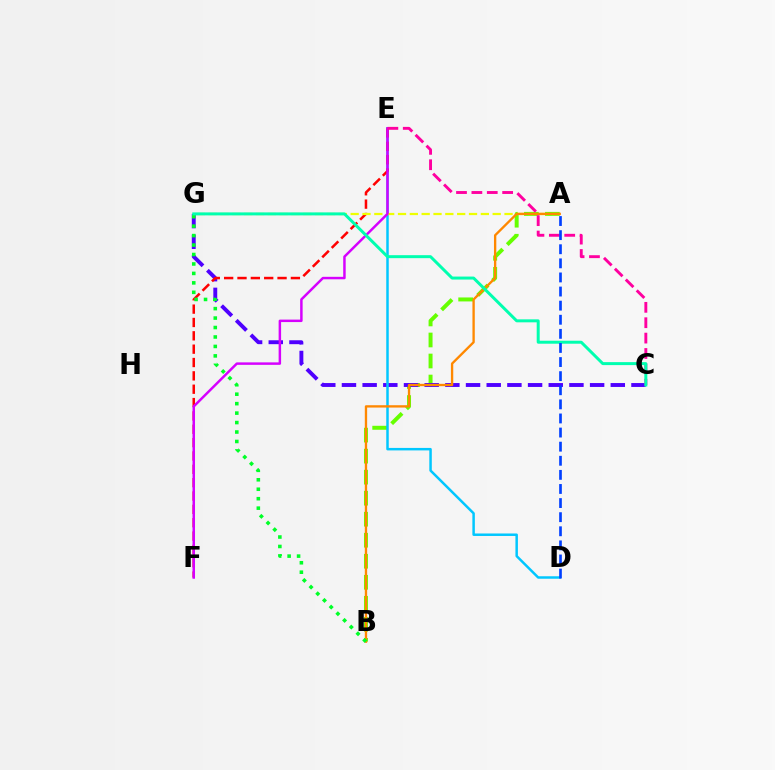{('A', 'B'): [{'color': '#66ff00', 'line_style': 'dashed', 'thickness': 2.86}, {'color': '#ff8800', 'line_style': 'solid', 'thickness': 1.68}], ('C', 'G'): [{'color': '#4f00ff', 'line_style': 'dashed', 'thickness': 2.81}, {'color': '#00ffaf', 'line_style': 'solid', 'thickness': 2.15}], ('D', 'E'): [{'color': '#00c7ff', 'line_style': 'solid', 'thickness': 1.79}], ('E', 'F'): [{'color': '#ff0000', 'line_style': 'dashed', 'thickness': 1.81}, {'color': '#d600ff', 'line_style': 'solid', 'thickness': 1.78}], ('A', 'G'): [{'color': '#eeff00', 'line_style': 'dashed', 'thickness': 1.61}], ('C', 'E'): [{'color': '#ff00a0', 'line_style': 'dashed', 'thickness': 2.09}], ('B', 'G'): [{'color': '#00ff27', 'line_style': 'dotted', 'thickness': 2.57}], ('A', 'D'): [{'color': '#003fff', 'line_style': 'dashed', 'thickness': 1.92}]}